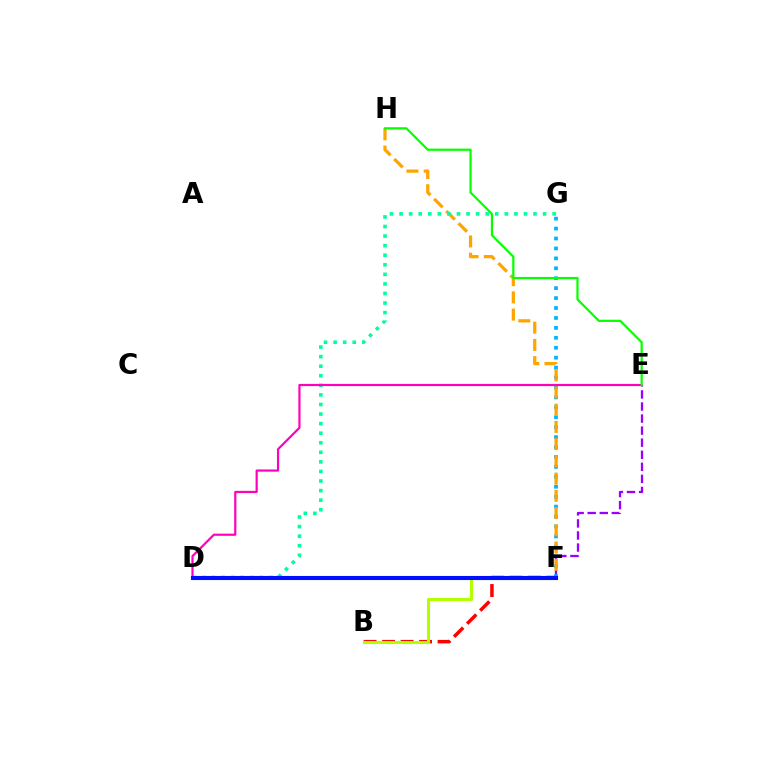{('E', 'F'): [{'color': '#9b00ff', 'line_style': 'dashed', 'thickness': 1.64}], ('F', 'G'): [{'color': '#00b5ff', 'line_style': 'dotted', 'thickness': 2.7}], ('B', 'F'): [{'color': '#ff0000', 'line_style': 'dashed', 'thickness': 2.51}, {'color': '#b3ff00', 'line_style': 'solid', 'thickness': 2.22}], ('F', 'H'): [{'color': '#ffa500', 'line_style': 'dashed', 'thickness': 2.34}], ('D', 'G'): [{'color': '#00ff9d', 'line_style': 'dotted', 'thickness': 2.6}], ('D', 'E'): [{'color': '#ff00bd', 'line_style': 'solid', 'thickness': 1.58}], ('D', 'F'): [{'color': '#0010ff', 'line_style': 'solid', 'thickness': 2.95}], ('E', 'H'): [{'color': '#08ff00', 'line_style': 'solid', 'thickness': 1.61}]}